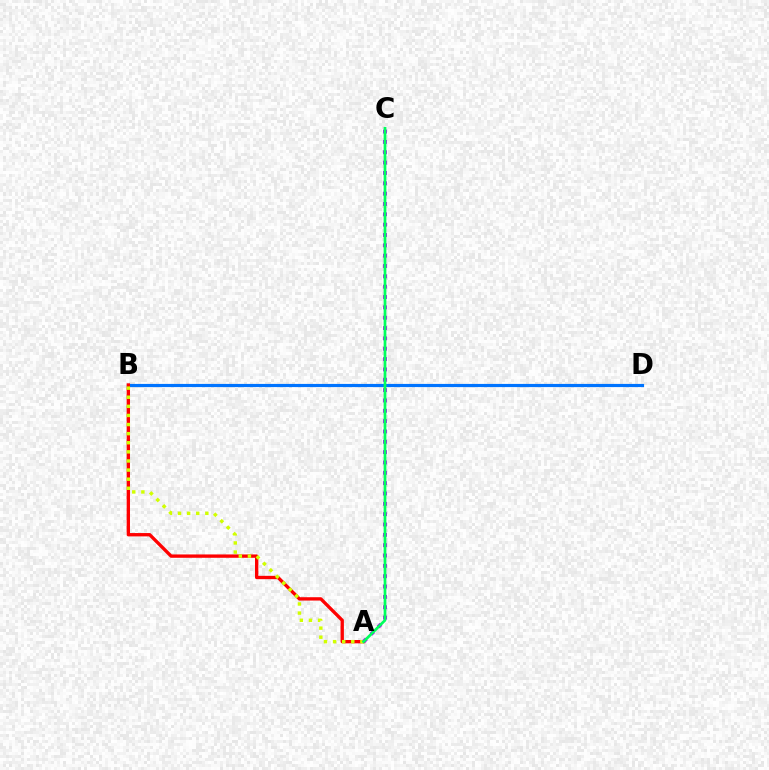{('B', 'D'): [{'color': '#0074ff', 'line_style': 'solid', 'thickness': 2.28}], ('A', 'B'): [{'color': '#ff0000', 'line_style': 'solid', 'thickness': 2.4}, {'color': '#d1ff00', 'line_style': 'dotted', 'thickness': 2.47}], ('A', 'C'): [{'color': '#b900ff', 'line_style': 'dotted', 'thickness': 2.81}, {'color': '#00ff5c', 'line_style': 'solid', 'thickness': 1.96}]}